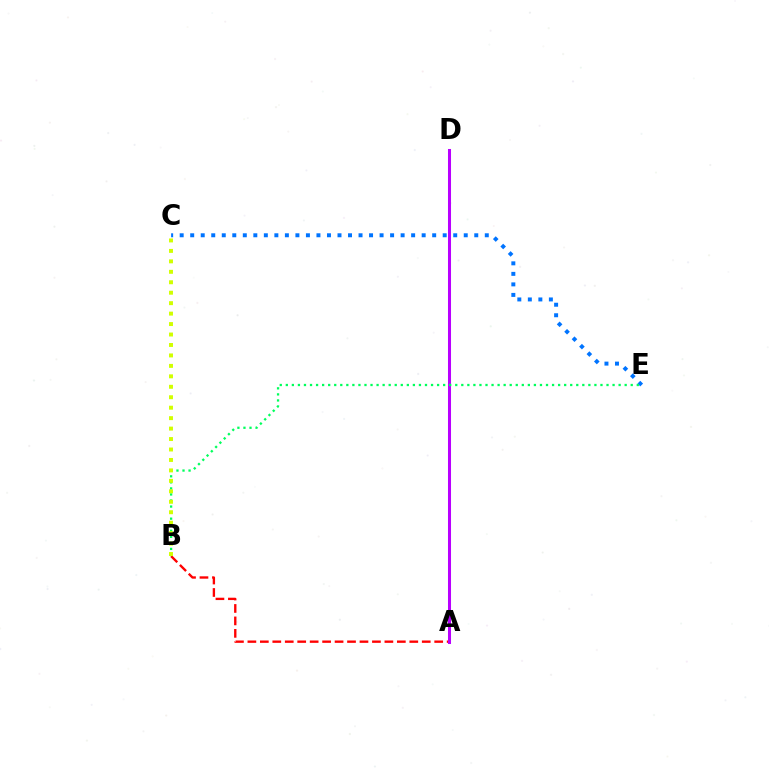{('C', 'E'): [{'color': '#0074ff', 'line_style': 'dotted', 'thickness': 2.86}], ('A', 'B'): [{'color': '#ff0000', 'line_style': 'dashed', 'thickness': 1.69}], ('A', 'D'): [{'color': '#b900ff', 'line_style': 'solid', 'thickness': 2.18}], ('B', 'E'): [{'color': '#00ff5c', 'line_style': 'dotted', 'thickness': 1.64}], ('B', 'C'): [{'color': '#d1ff00', 'line_style': 'dotted', 'thickness': 2.84}]}